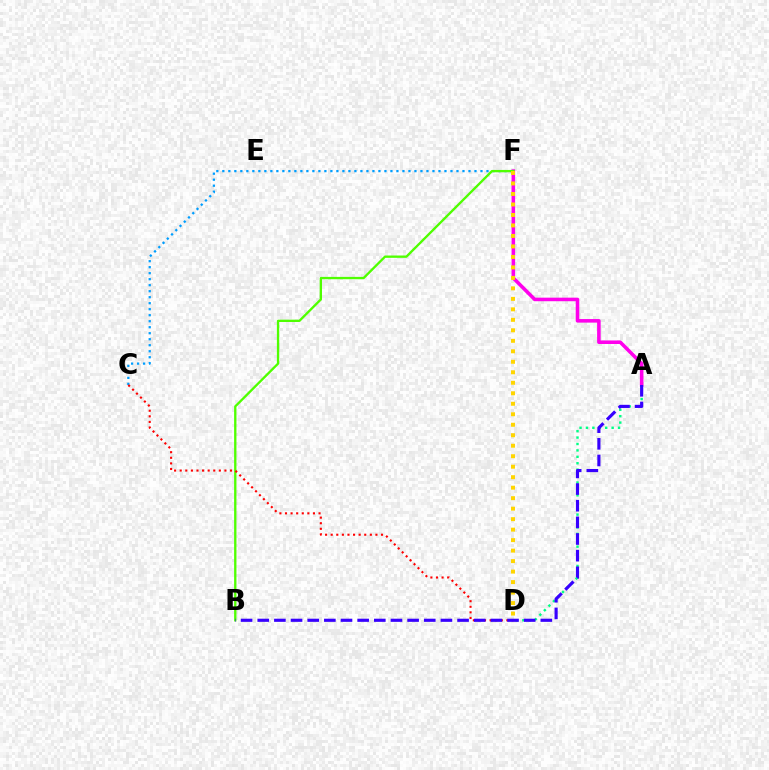{('A', 'D'): [{'color': '#00ff86', 'line_style': 'dotted', 'thickness': 1.74}], ('A', 'F'): [{'color': '#ff00ed', 'line_style': 'solid', 'thickness': 2.56}], ('C', 'F'): [{'color': '#009eff', 'line_style': 'dotted', 'thickness': 1.63}], ('B', 'F'): [{'color': '#4fff00', 'line_style': 'solid', 'thickness': 1.68}], ('C', 'D'): [{'color': '#ff0000', 'line_style': 'dotted', 'thickness': 1.52}], ('D', 'F'): [{'color': '#ffd500', 'line_style': 'dotted', 'thickness': 2.85}], ('A', 'B'): [{'color': '#3700ff', 'line_style': 'dashed', 'thickness': 2.26}]}